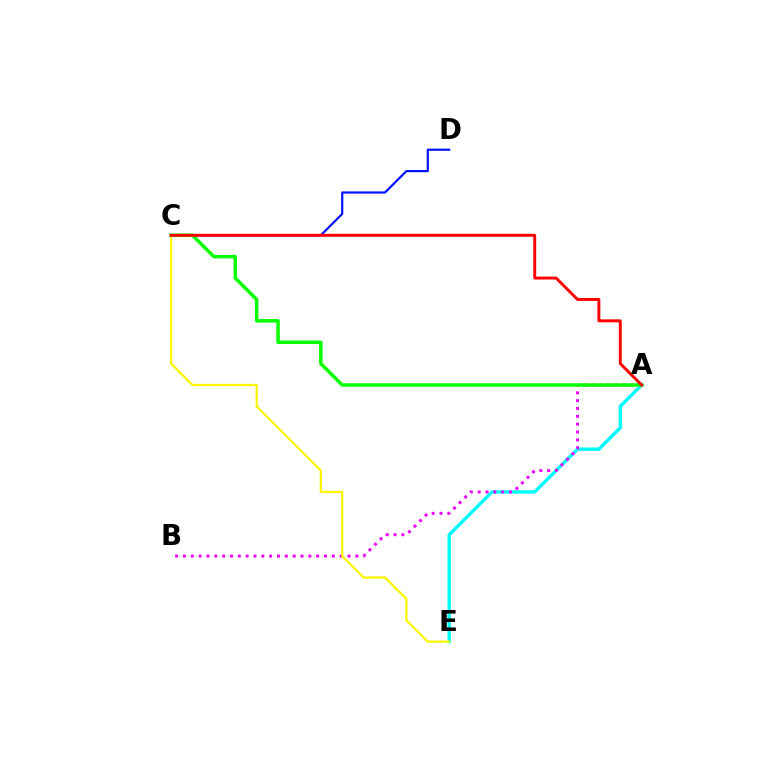{('A', 'E'): [{'color': '#00fff6', 'line_style': 'solid', 'thickness': 2.44}], ('A', 'B'): [{'color': '#ee00ff', 'line_style': 'dotted', 'thickness': 2.13}], ('C', 'E'): [{'color': '#fcf500', 'line_style': 'solid', 'thickness': 1.62}], ('C', 'D'): [{'color': '#0010ff', 'line_style': 'solid', 'thickness': 1.56}], ('A', 'C'): [{'color': '#08ff00', 'line_style': 'solid', 'thickness': 2.51}, {'color': '#ff0000', 'line_style': 'solid', 'thickness': 2.11}]}